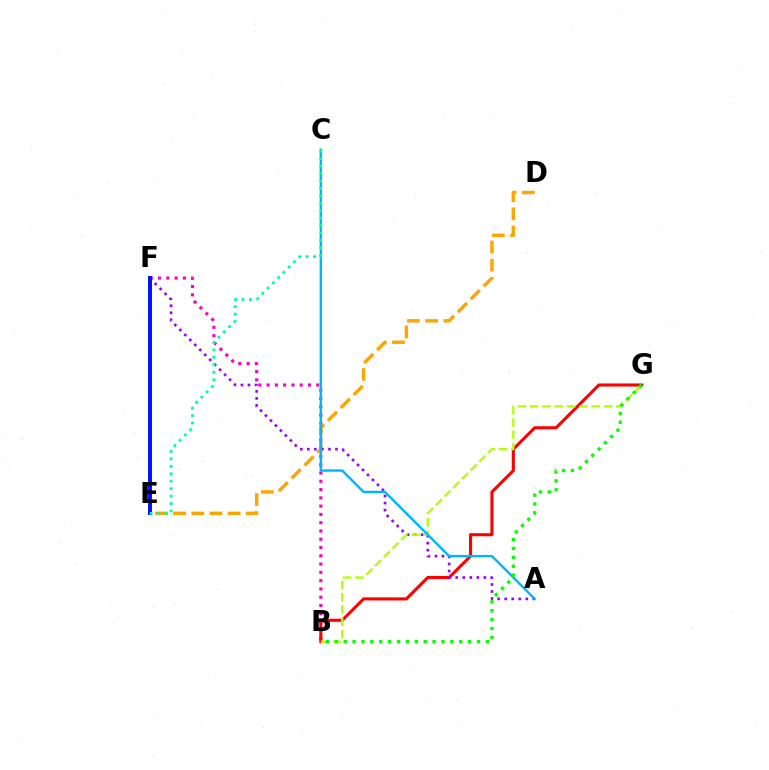{('B', 'F'): [{'color': '#ff00bd', 'line_style': 'dotted', 'thickness': 2.25}], ('B', 'G'): [{'color': '#ff0000', 'line_style': 'solid', 'thickness': 2.22}, {'color': '#b3ff00', 'line_style': 'dashed', 'thickness': 1.67}, {'color': '#08ff00', 'line_style': 'dotted', 'thickness': 2.41}], ('D', 'E'): [{'color': '#ffa500', 'line_style': 'dashed', 'thickness': 2.47}], ('A', 'F'): [{'color': '#9b00ff', 'line_style': 'dotted', 'thickness': 1.91}], ('E', 'F'): [{'color': '#0010ff', 'line_style': 'solid', 'thickness': 2.83}], ('A', 'C'): [{'color': '#00b5ff', 'line_style': 'solid', 'thickness': 1.73}], ('C', 'E'): [{'color': '#00ff9d', 'line_style': 'dotted', 'thickness': 2.02}]}